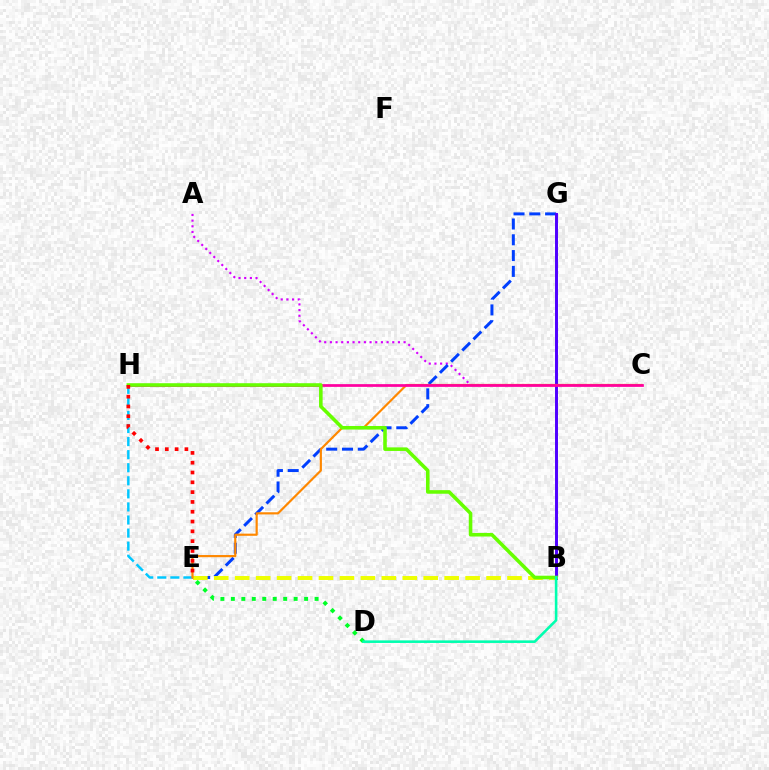{('E', 'H'): [{'color': '#00c7ff', 'line_style': 'dashed', 'thickness': 1.78}, {'color': '#ff0000', 'line_style': 'dotted', 'thickness': 2.66}], ('D', 'E'): [{'color': '#00ff27', 'line_style': 'dotted', 'thickness': 2.84}], ('A', 'C'): [{'color': '#d600ff', 'line_style': 'dotted', 'thickness': 1.54}], ('E', 'G'): [{'color': '#003fff', 'line_style': 'dashed', 'thickness': 2.15}], ('B', 'G'): [{'color': '#4f00ff', 'line_style': 'solid', 'thickness': 2.13}], ('B', 'E'): [{'color': '#eeff00', 'line_style': 'dashed', 'thickness': 2.85}], ('C', 'E'): [{'color': '#ff8800', 'line_style': 'solid', 'thickness': 1.56}], ('C', 'H'): [{'color': '#ff00a0', 'line_style': 'solid', 'thickness': 1.97}], ('B', 'H'): [{'color': '#66ff00', 'line_style': 'solid', 'thickness': 2.58}], ('B', 'D'): [{'color': '#00ffaf', 'line_style': 'solid', 'thickness': 1.86}]}